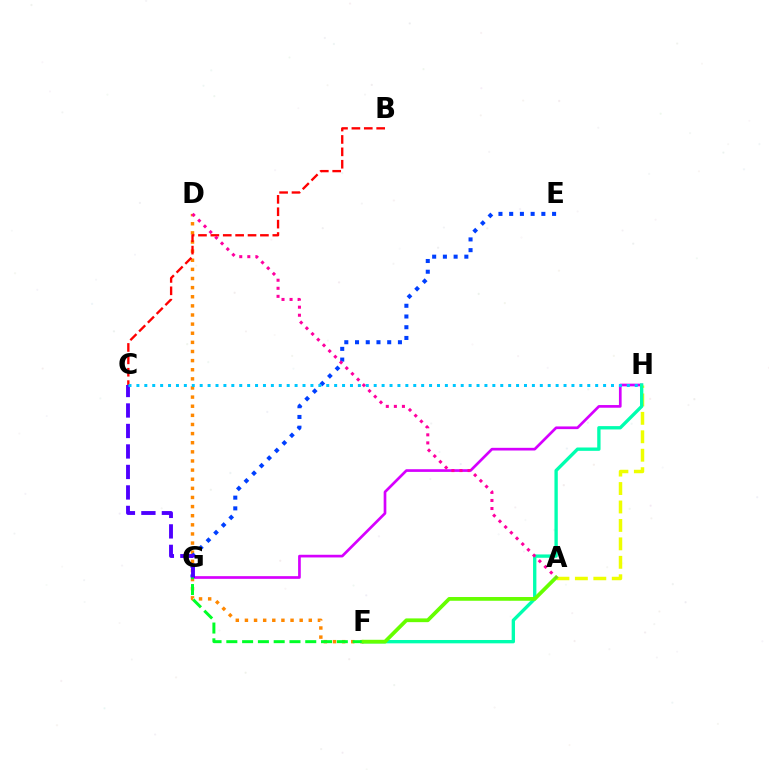{('D', 'F'): [{'color': '#ff8800', 'line_style': 'dotted', 'thickness': 2.48}], ('E', 'G'): [{'color': '#003fff', 'line_style': 'dotted', 'thickness': 2.91}], ('A', 'H'): [{'color': '#eeff00', 'line_style': 'dashed', 'thickness': 2.51}], ('B', 'C'): [{'color': '#ff0000', 'line_style': 'dashed', 'thickness': 1.68}], ('G', 'H'): [{'color': '#d600ff', 'line_style': 'solid', 'thickness': 1.93}], ('C', 'G'): [{'color': '#4f00ff', 'line_style': 'dashed', 'thickness': 2.78}], ('F', 'G'): [{'color': '#00ff27', 'line_style': 'dashed', 'thickness': 2.14}], ('C', 'H'): [{'color': '#00c7ff', 'line_style': 'dotted', 'thickness': 2.15}], ('F', 'H'): [{'color': '#00ffaf', 'line_style': 'solid', 'thickness': 2.41}], ('A', 'F'): [{'color': '#66ff00', 'line_style': 'solid', 'thickness': 2.7}], ('A', 'D'): [{'color': '#ff00a0', 'line_style': 'dotted', 'thickness': 2.19}]}